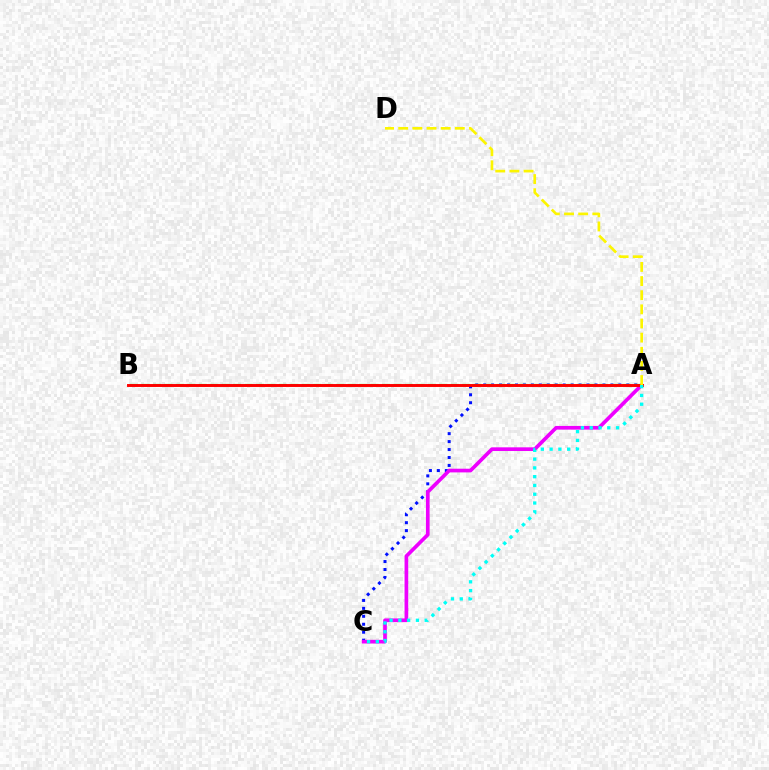{('A', 'C'): [{'color': '#0010ff', 'line_style': 'dotted', 'thickness': 2.16}, {'color': '#ee00ff', 'line_style': 'solid', 'thickness': 2.65}, {'color': '#00fff6', 'line_style': 'dotted', 'thickness': 2.39}], ('A', 'B'): [{'color': '#08ff00', 'line_style': 'dashed', 'thickness': 1.56}, {'color': '#ff0000', 'line_style': 'solid', 'thickness': 2.11}], ('A', 'D'): [{'color': '#fcf500', 'line_style': 'dashed', 'thickness': 1.92}]}